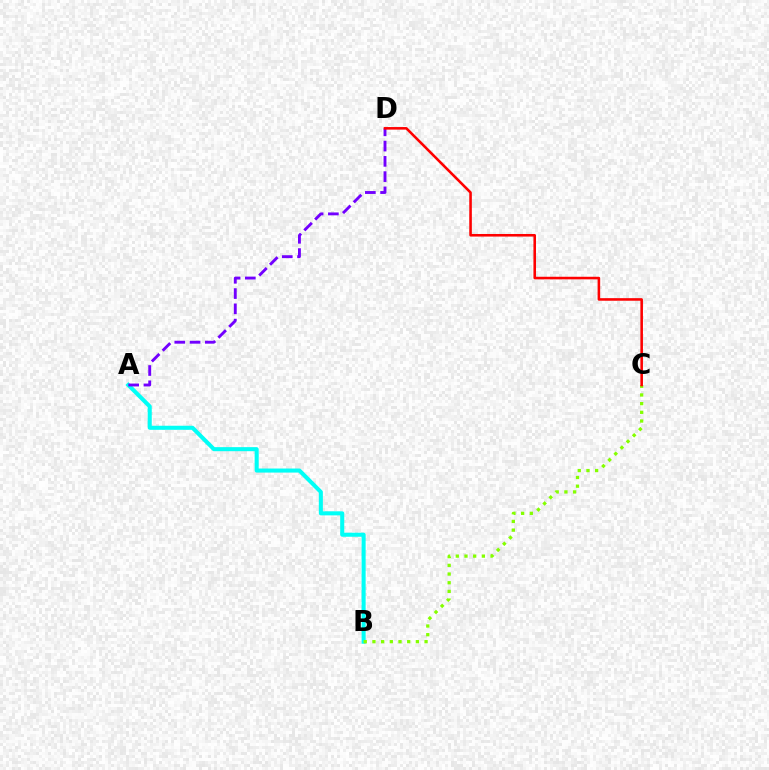{('A', 'B'): [{'color': '#00fff6', 'line_style': 'solid', 'thickness': 2.92}], ('A', 'D'): [{'color': '#7200ff', 'line_style': 'dashed', 'thickness': 2.07}], ('B', 'C'): [{'color': '#84ff00', 'line_style': 'dotted', 'thickness': 2.36}], ('C', 'D'): [{'color': '#ff0000', 'line_style': 'solid', 'thickness': 1.85}]}